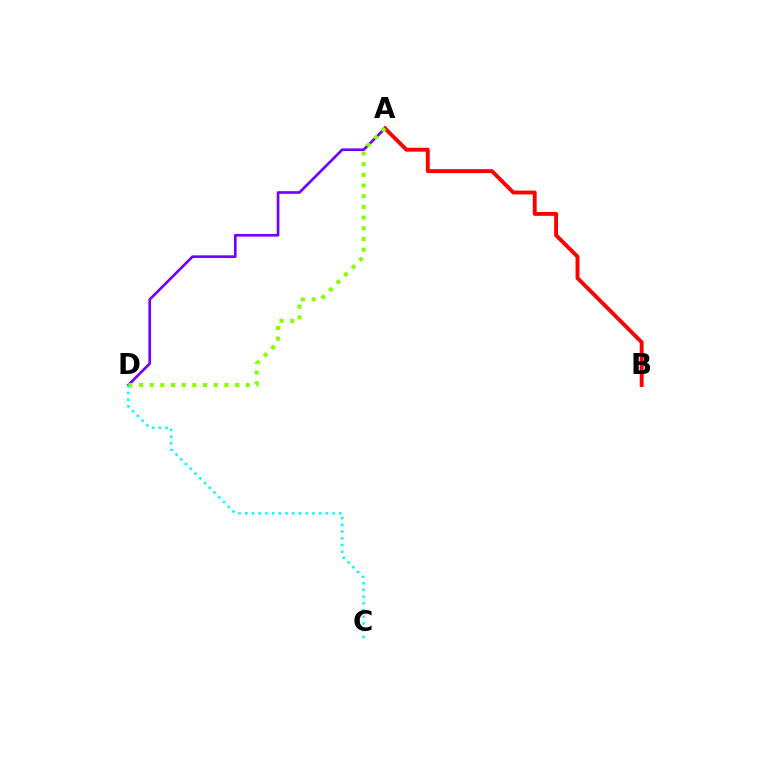{('A', 'D'): [{'color': '#7200ff', 'line_style': 'solid', 'thickness': 1.92}, {'color': '#84ff00', 'line_style': 'dotted', 'thickness': 2.9}], ('A', 'B'): [{'color': '#ff0000', 'line_style': 'solid', 'thickness': 2.8}], ('C', 'D'): [{'color': '#00fff6', 'line_style': 'dotted', 'thickness': 1.83}]}